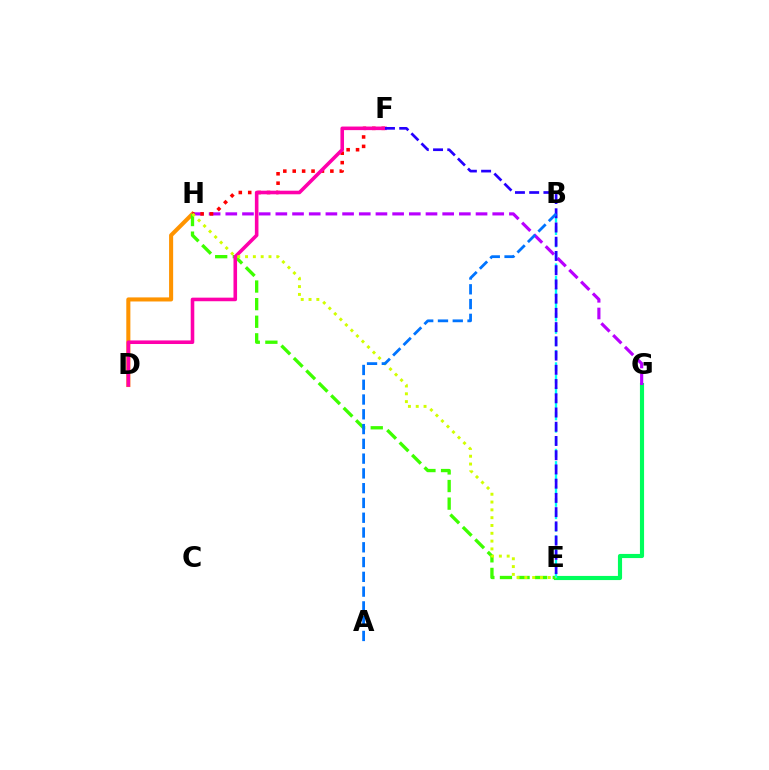{('D', 'H'): [{'color': '#ff9400', 'line_style': 'solid', 'thickness': 2.93}], ('E', 'G'): [{'color': '#00ff5c', 'line_style': 'solid', 'thickness': 2.98}], ('E', 'H'): [{'color': '#3dff00', 'line_style': 'dashed', 'thickness': 2.39}, {'color': '#d1ff00', 'line_style': 'dotted', 'thickness': 2.12}], ('G', 'H'): [{'color': '#b900ff', 'line_style': 'dashed', 'thickness': 2.27}], ('F', 'H'): [{'color': '#ff0000', 'line_style': 'dotted', 'thickness': 2.56}], ('B', 'E'): [{'color': '#00fff6', 'line_style': 'dashed', 'thickness': 1.68}], ('D', 'F'): [{'color': '#ff00ac', 'line_style': 'solid', 'thickness': 2.58}], ('E', 'F'): [{'color': '#2500ff', 'line_style': 'dashed', 'thickness': 1.93}], ('A', 'B'): [{'color': '#0074ff', 'line_style': 'dashed', 'thickness': 2.01}]}